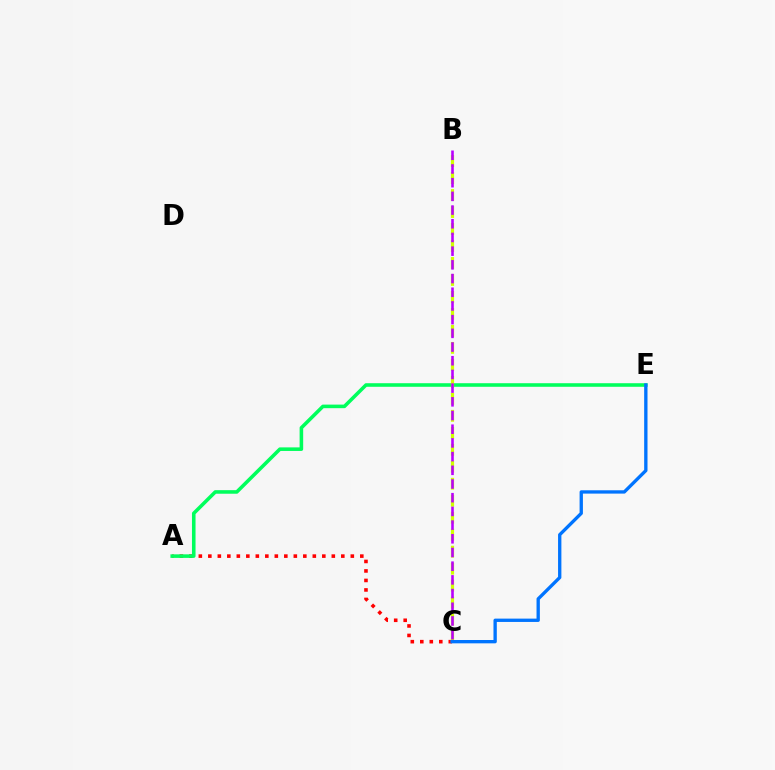{('A', 'C'): [{'color': '#ff0000', 'line_style': 'dotted', 'thickness': 2.58}], ('A', 'E'): [{'color': '#00ff5c', 'line_style': 'solid', 'thickness': 2.57}], ('B', 'C'): [{'color': '#d1ff00', 'line_style': 'dashed', 'thickness': 2.31}, {'color': '#b900ff', 'line_style': 'dashed', 'thickness': 1.86}], ('C', 'E'): [{'color': '#0074ff', 'line_style': 'solid', 'thickness': 2.4}]}